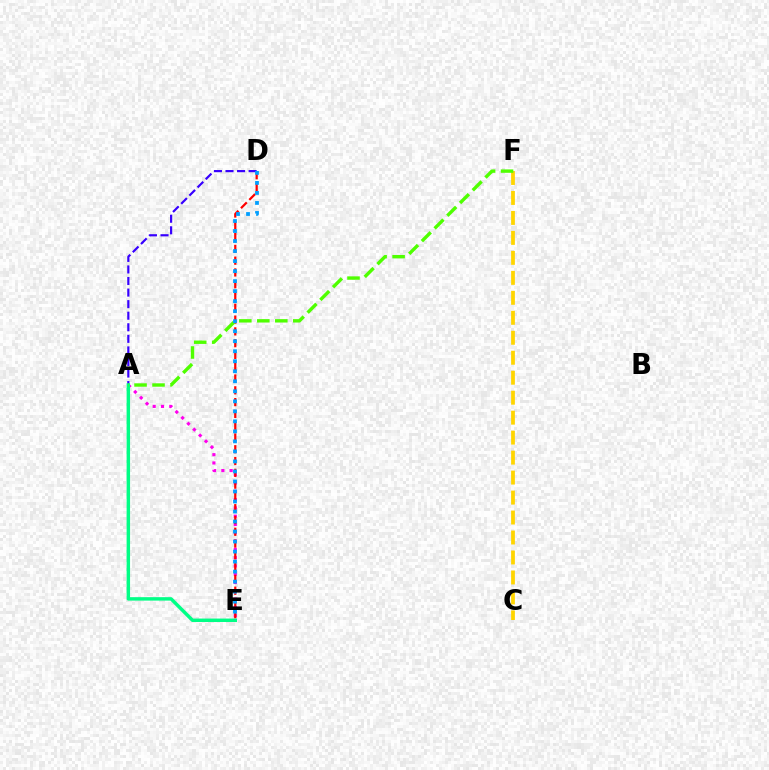{('A', 'E'): [{'color': '#ff00ed', 'line_style': 'dotted', 'thickness': 2.25}, {'color': '#00ff86', 'line_style': 'solid', 'thickness': 2.48}], ('D', 'E'): [{'color': '#ff0000', 'line_style': 'dashed', 'thickness': 1.6}, {'color': '#009eff', 'line_style': 'dotted', 'thickness': 2.72}], ('A', 'D'): [{'color': '#3700ff', 'line_style': 'dashed', 'thickness': 1.57}], ('C', 'F'): [{'color': '#ffd500', 'line_style': 'dashed', 'thickness': 2.71}], ('A', 'F'): [{'color': '#4fff00', 'line_style': 'dashed', 'thickness': 2.44}]}